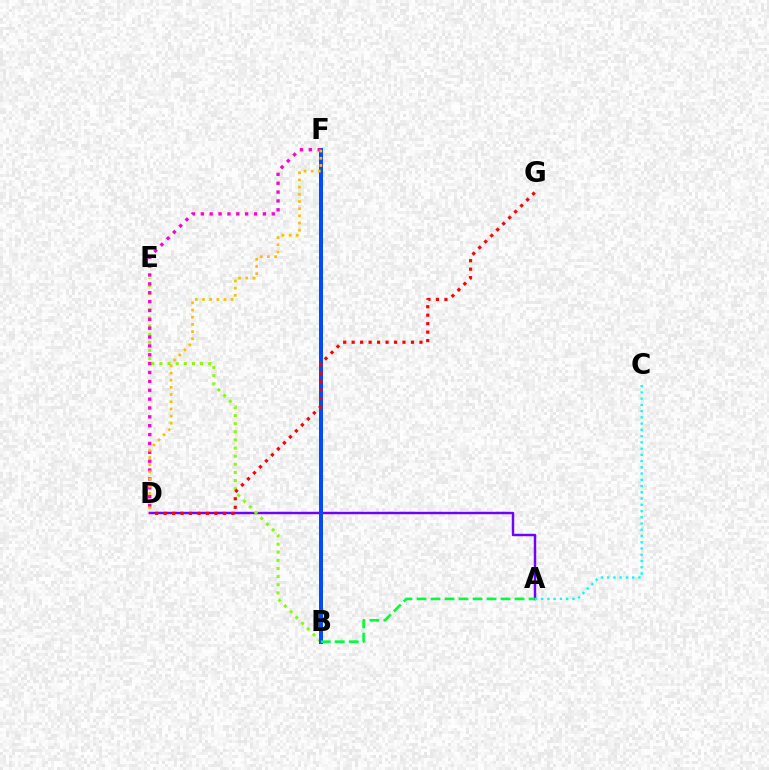{('A', 'D'): [{'color': '#7200ff', 'line_style': 'solid', 'thickness': 1.76}], ('B', 'E'): [{'color': '#84ff00', 'line_style': 'dotted', 'thickness': 2.21}], ('A', 'C'): [{'color': '#00fff6', 'line_style': 'dotted', 'thickness': 1.7}], ('B', 'F'): [{'color': '#004bff', 'line_style': 'solid', 'thickness': 2.87}], ('A', 'B'): [{'color': '#00ff39', 'line_style': 'dashed', 'thickness': 1.9}], ('D', 'F'): [{'color': '#ff00cf', 'line_style': 'dotted', 'thickness': 2.41}, {'color': '#ffbd00', 'line_style': 'dotted', 'thickness': 1.95}], ('D', 'G'): [{'color': '#ff0000', 'line_style': 'dotted', 'thickness': 2.3}]}